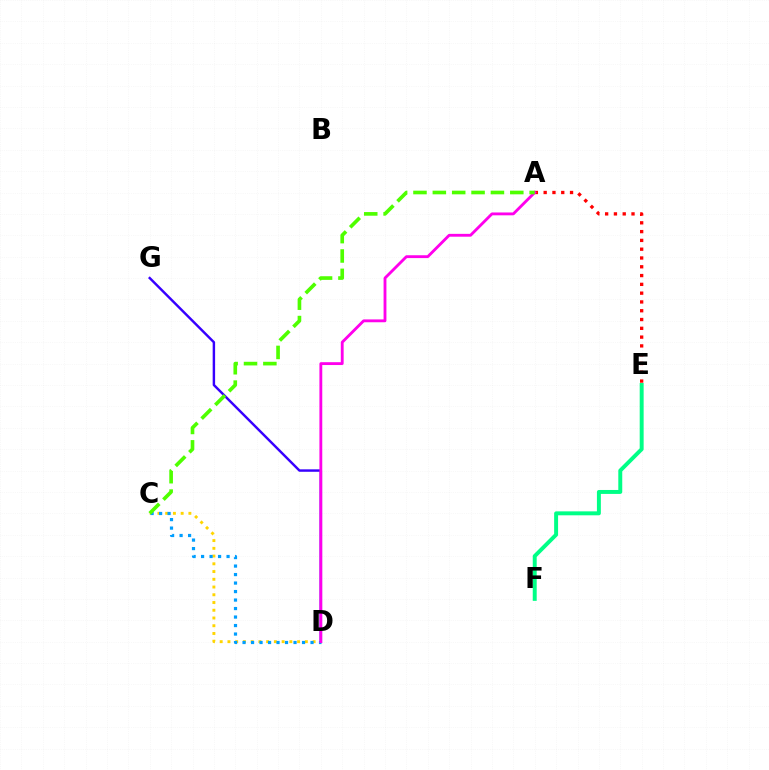{('D', 'G'): [{'color': '#3700ff', 'line_style': 'solid', 'thickness': 1.76}], ('C', 'D'): [{'color': '#ffd500', 'line_style': 'dotted', 'thickness': 2.1}, {'color': '#009eff', 'line_style': 'dotted', 'thickness': 2.31}], ('A', 'E'): [{'color': '#ff0000', 'line_style': 'dotted', 'thickness': 2.39}], ('E', 'F'): [{'color': '#00ff86', 'line_style': 'solid', 'thickness': 2.84}], ('A', 'D'): [{'color': '#ff00ed', 'line_style': 'solid', 'thickness': 2.05}], ('A', 'C'): [{'color': '#4fff00', 'line_style': 'dashed', 'thickness': 2.63}]}